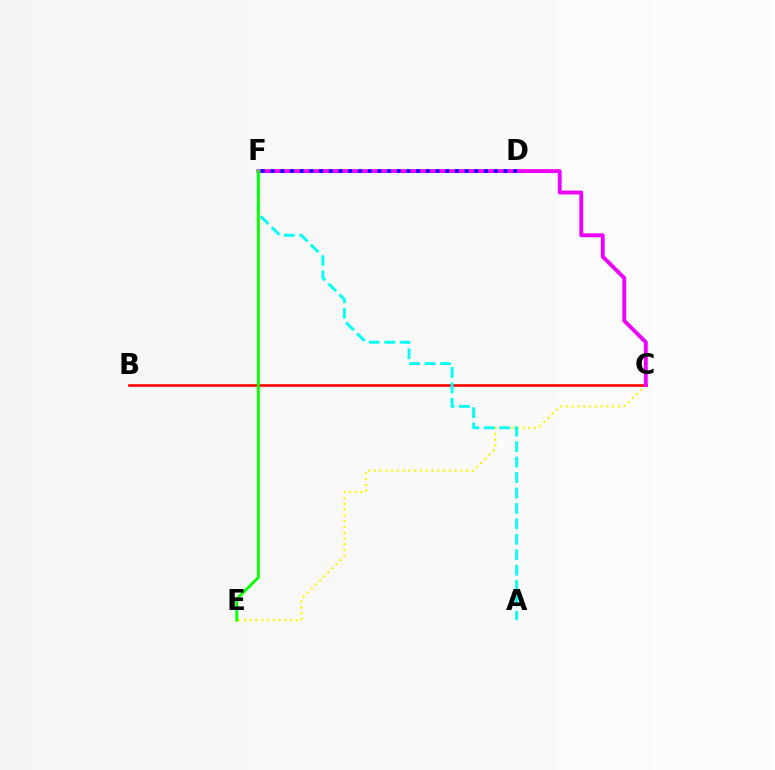{('C', 'E'): [{'color': '#fcf500', 'line_style': 'dotted', 'thickness': 1.57}], ('B', 'C'): [{'color': '#ff0000', 'line_style': 'solid', 'thickness': 1.88}], ('C', 'F'): [{'color': '#ee00ff', 'line_style': 'solid', 'thickness': 2.77}], ('A', 'F'): [{'color': '#00fff6', 'line_style': 'dashed', 'thickness': 2.1}], ('E', 'F'): [{'color': '#08ff00', 'line_style': 'solid', 'thickness': 2.07}], ('D', 'F'): [{'color': '#0010ff', 'line_style': 'dotted', 'thickness': 2.64}]}